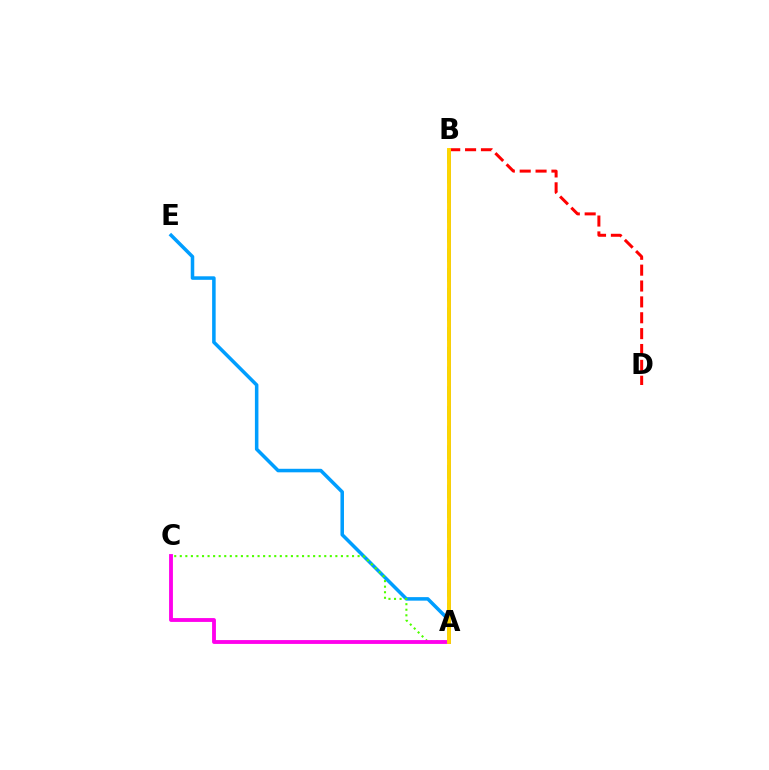{('B', 'D'): [{'color': '#ff0000', 'line_style': 'dashed', 'thickness': 2.16}], ('A', 'B'): [{'color': '#00ff86', 'line_style': 'dashed', 'thickness': 2.67}, {'color': '#3700ff', 'line_style': 'solid', 'thickness': 1.82}, {'color': '#ffd500', 'line_style': 'solid', 'thickness': 2.82}], ('A', 'E'): [{'color': '#009eff', 'line_style': 'solid', 'thickness': 2.54}], ('A', 'C'): [{'color': '#4fff00', 'line_style': 'dotted', 'thickness': 1.51}, {'color': '#ff00ed', 'line_style': 'solid', 'thickness': 2.77}]}